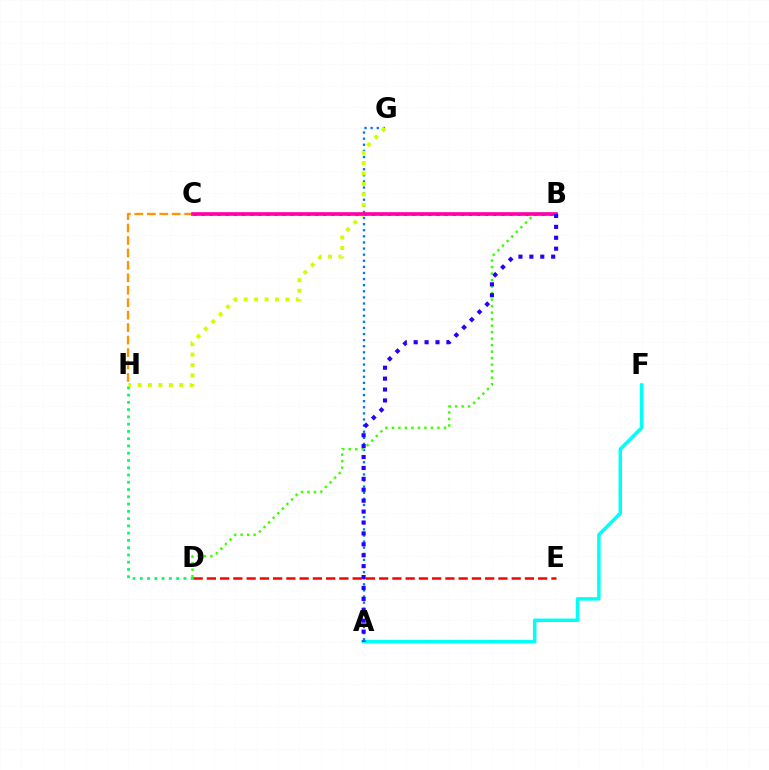{('A', 'G'): [{'color': '#0074ff', 'line_style': 'dotted', 'thickness': 1.66}], ('D', 'H'): [{'color': '#00ff5c', 'line_style': 'dotted', 'thickness': 1.97}], ('A', 'F'): [{'color': '#00fff6', 'line_style': 'solid', 'thickness': 2.51}], ('B', 'C'): [{'color': '#b900ff', 'line_style': 'dotted', 'thickness': 2.2}, {'color': '#ff00ac', 'line_style': 'solid', 'thickness': 2.64}], ('G', 'H'): [{'color': '#d1ff00', 'line_style': 'dotted', 'thickness': 2.83}], ('C', 'H'): [{'color': '#ff9400', 'line_style': 'dashed', 'thickness': 1.69}], ('B', 'D'): [{'color': '#3dff00', 'line_style': 'dotted', 'thickness': 1.77}], ('D', 'E'): [{'color': '#ff0000', 'line_style': 'dashed', 'thickness': 1.8}], ('A', 'B'): [{'color': '#2500ff', 'line_style': 'dotted', 'thickness': 2.96}]}